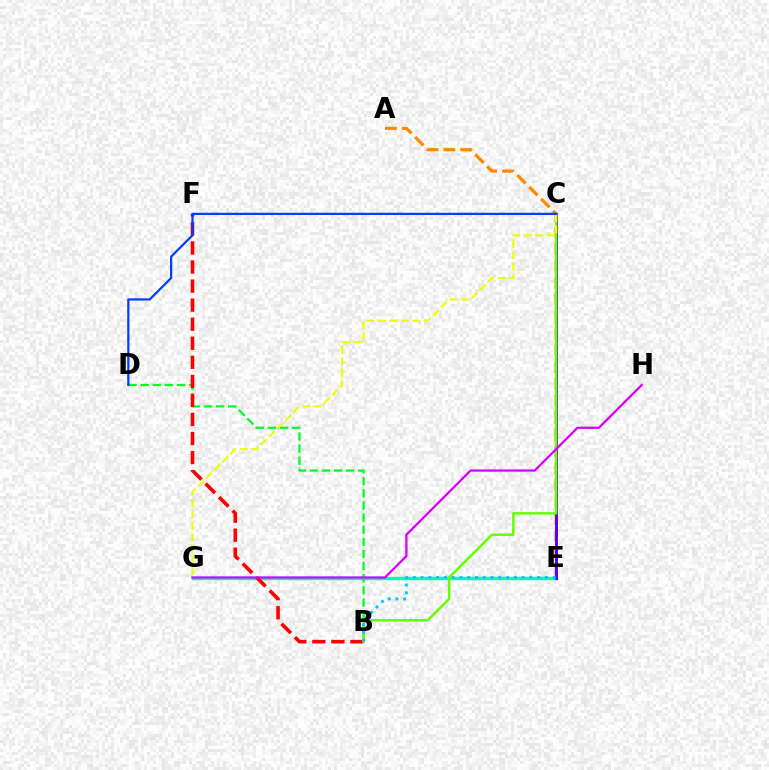{('C', 'E'): [{'color': '#ff00a0', 'line_style': 'dotted', 'thickness': 2.07}, {'color': '#4f00ff', 'line_style': 'solid', 'thickness': 2.04}], ('A', 'E'): [{'color': '#ff8800', 'line_style': 'dashed', 'thickness': 2.29}], ('E', 'G'): [{'color': '#00ffaf', 'line_style': 'solid', 'thickness': 2.47}], ('B', 'D'): [{'color': '#00ff27', 'line_style': 'dashed', 'thickness': 1.65}], ('B', 'F'): [{'color': '#ff0000', 'line_style': 'dashed', 'thickness': 2.59}], ('B', 'C'): [{'color': '#66ff00', 'line_style': 'solid', 'thickness': 1.78}], ('C', 'G'): [{'color': '#eeff00', 'line_style': 'dashed', 'thickness': 1.56}], ('C', 'D'): [{'color': '#003fff', 'line_style': 'solid', 'thickness': 1.6}], ('B', 'E'): [{'color': '#00c7ff', 'line_style': 'dotted', 'thickness': 2.11}], ('G', 'H'): [{'color': '#d600ff', 'line_style': 'solid', 'thickness': 1.63}]}